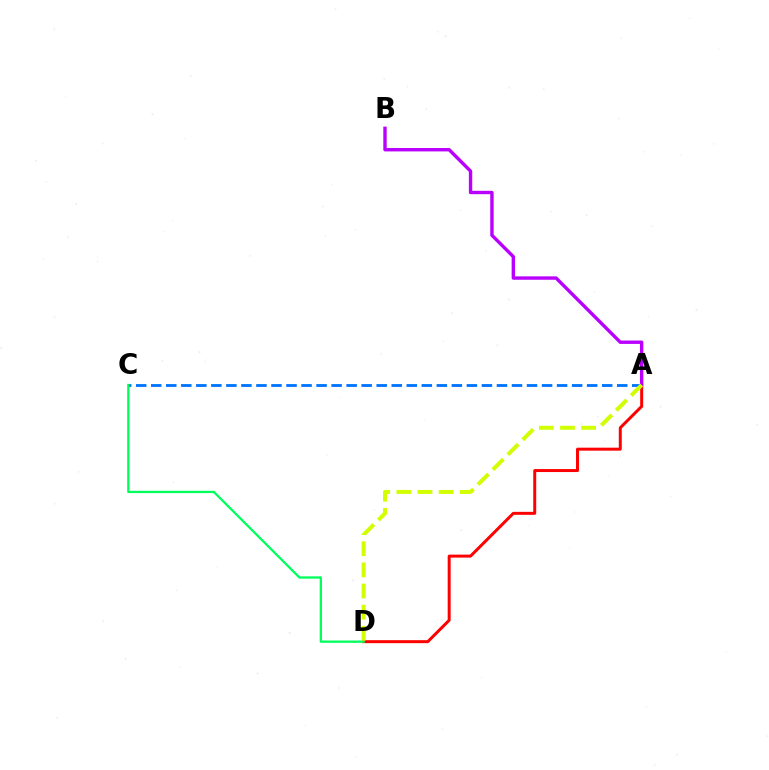{('A', 'C'): [{'color': '#0074ff', 'line_style': 'dashed', 'thickness': 2.04}], ('A', 'D'): [{'color': '#ff0000', 'line_style': 'solid', 'thickness': 2.15}, {'color': '#d1ff00', 'line_style': 'dashed', 'thickness': 2.87}], ('C', 'D'): [{'color': '#00ff5c', 'line_style': 'solid', 'thickness': 1.65}], ('A', 'B'): [{'color': '#b900ff', 'line_style': 'solid', 'thickness': 2.44}]}